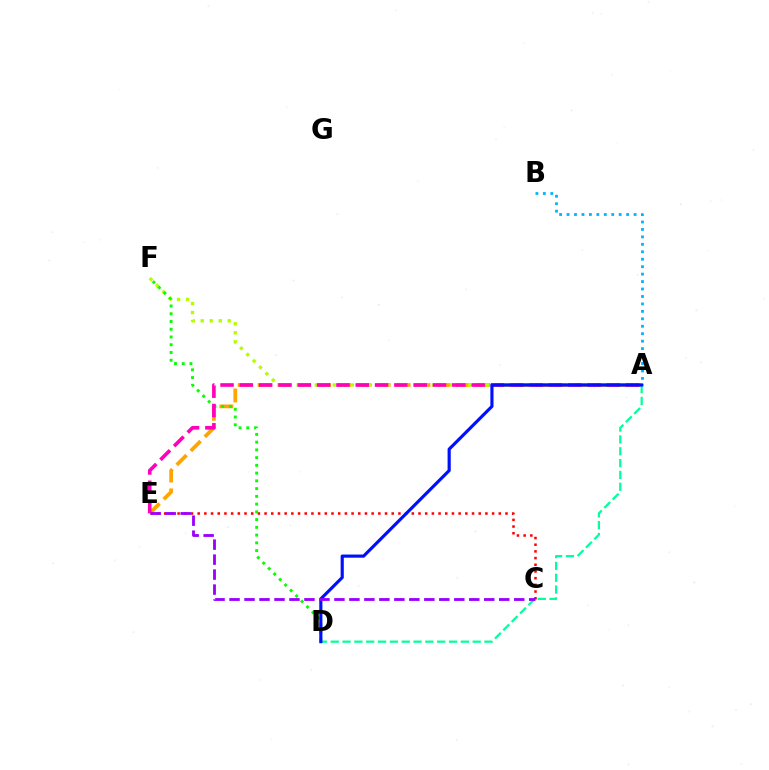{('A', 'E'): [{'color': '#ffa500', 'line_style': 'dashed', 'thickness': 2.7}, {'color': '#ff00bd', 'line_style': 'dashed', 'thickness': 2.62}], ('C', 'E'): [{'color': '#ff0000', 'line_style': 'dotted', 'thickness': 1.82}, {'color': '#9b00ff', 'line_style': 'dashed', 'thickness': 2.04}], ('A', 'F'): [{'color': '#b3ff00', 'line_style': 'dotted', 'thickness': 2.45}], ('A', 'D'): [{'color': '#00ff9d', 'line_style': 'dashed', 'thickness': 1.61}, {'color': '#0010ff', 'line_style': 'solid', 'thickness': 2.27}], ('D', 'F'): [{'color': '#08ff00', 'line_style': 'dotted', 'thickness': 2.1}], ('A', 'B'): [{'color': '#00b5ff', 'line_style': 'dotted', 'thickness': 2.02}]}